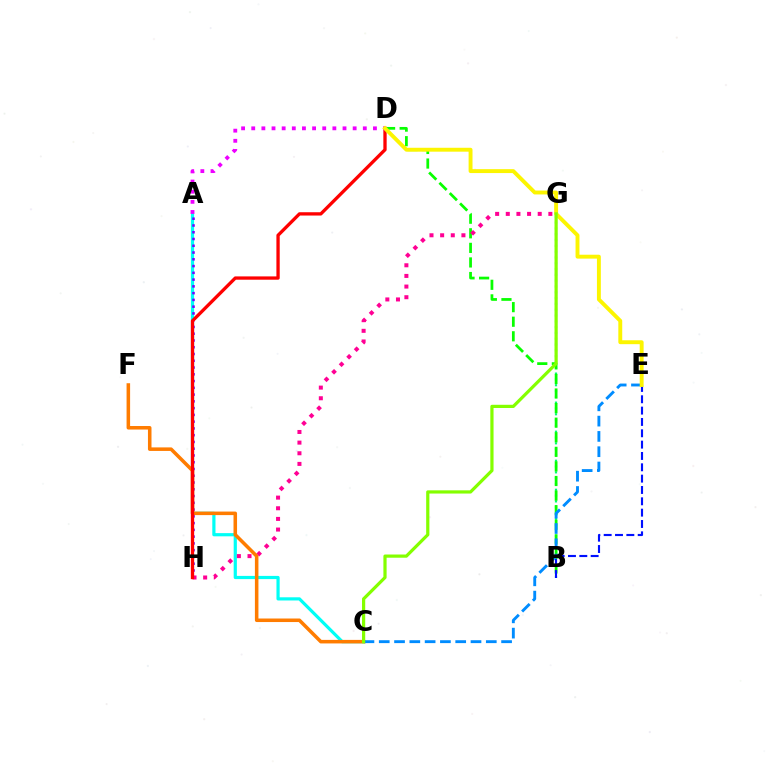{('B', 'G'): [{'color': '#00ff74', 'line_style': 'dotted', 'thickness': 1.58}], ('B', 'D'): [{'color': '#08ff00', 'line_style': 'dashed', 'thickness': 1.98}], ('A', 'C'): [{'color': '#00fff6', 'line_style': 'solid', 'thickness': 2.3}], ('A', 'H'): [{'color': '#7200ff', 'line_style': 'dotted', 'thickness': 1.84}], ('B', 'E'): [{'color': '#0010ff', 'line_style': 'dashed', 'thickness': 1.54}], ('G', 'H'): [{'color': '#ff0094', 'line_style': 'dotted', 'thickness': 2.89}], ('C', 'F'): [{'color': '#ff7c00', 'line_style': 'solid', 'thickness': 2.55}], ('C', 'E'): [{'color': '#008cff', 'line_style': 'dashed', 'thickness': 2.08}], ('D', 'H'): [{'color': '#ff0000', 'line_style': 'solid', 'thickness': 2.38}], ('A', 'D'): [{'color': '#ee00ff', 'line_style': 'dotted', 'thickness': 2.76}], ('D', 'E'): [{'color': '#fcf500', 'line_style': 'solid', 'thickness': 2.81}], ('C', 'G'): [{'color': '#84ff00', 'line_style': 'solid', 'thickness': 2.31}]}